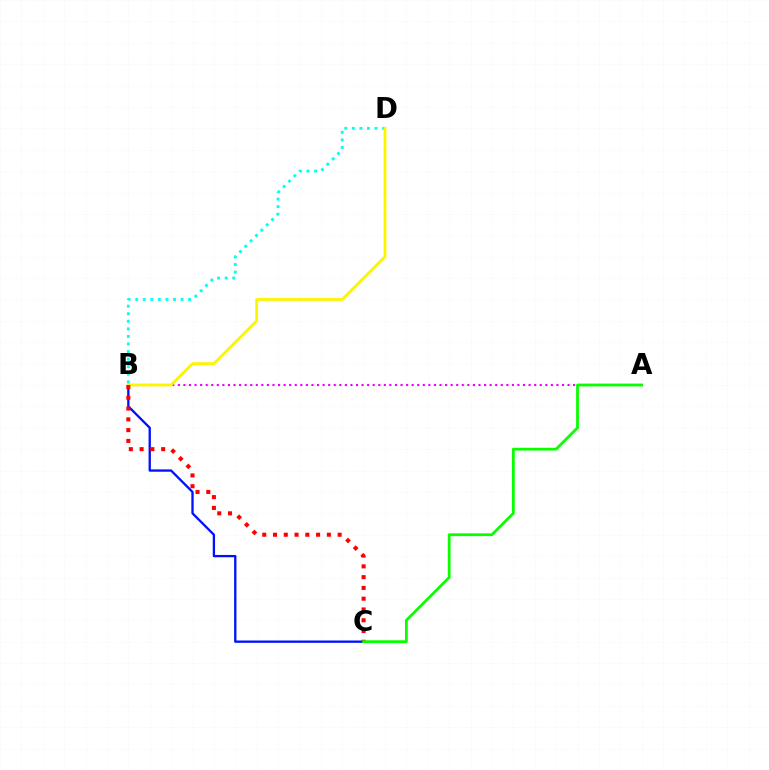{('B', 'C'): [{'color': '#0010ff', 'line_style': 'solid', 'thickness': 1.67}, {'color': '#ff0000', 'line_style': 'dotted', 'thickness': 2.93}], ('B', 'D'): [{'color': '#00fff6', 'line_style': 'dotted', 'thickness': 2.05}, {'color': '#fcf500', 'line_style': 'solid', 'thickness': 2.01}], ('A', 'B'): [{'color': '#ee00ff', 'line_style': 'dotted', 'thickness': 1.51}], ('A', 'C'): [{'color': '#08ff00', 'line_style': 'solid', 'thickness': 2.0}]}